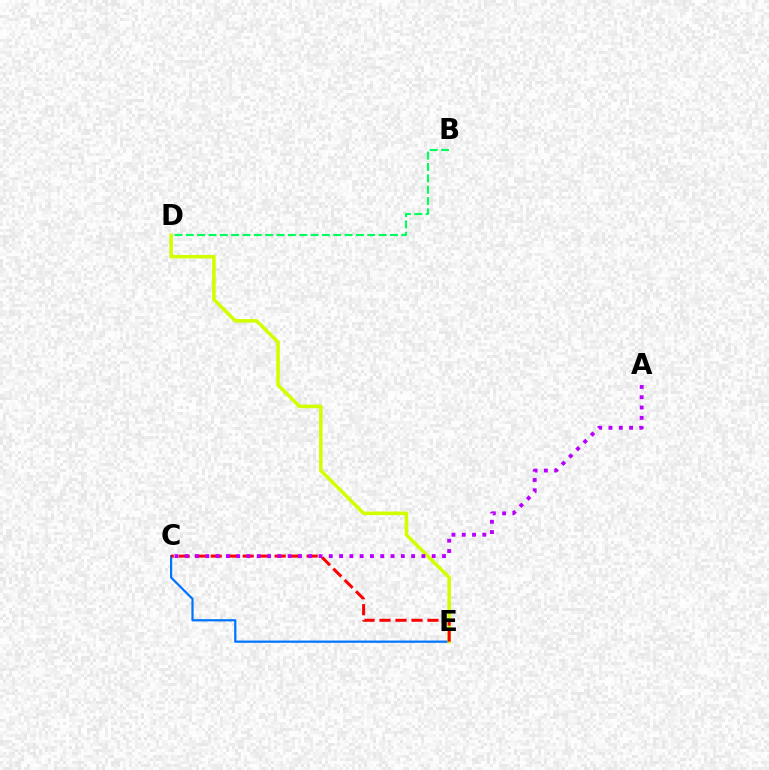{('B', 'D'): [{'color': '#00ff5c', 'line_style': 'dashed', 'thickness': 1.54}], ('C', 'E'): [{'color': '#0074ff', 'line_style': 'solid', 'thickness': 1.6}, {'color': '#ff0000', 'line_style': 'dashed', 'thickness': 2.17}], ('D', 'E'): [{'color': '#d1ff00', 'line_style': 'solid', 'thickness': 2.54}], ('A', 'C'): [{'color': '#b900ff', 'line_style': 'dotted', 'thickness': 2.8}]}